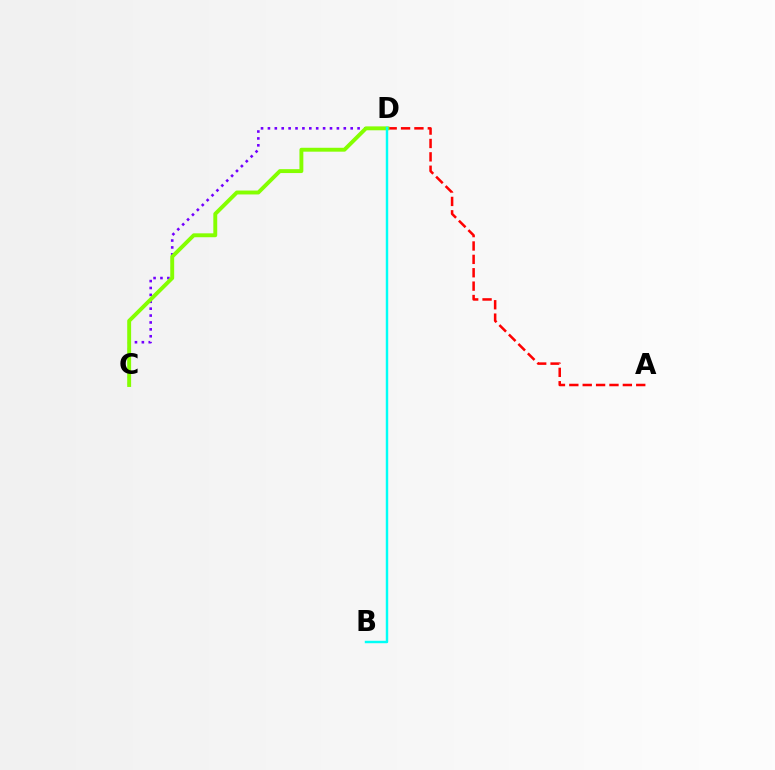{('C', 'D'): [{'color': '#7200ff', 'line_style': 'dotted', 'thickness': 1.87}, {'color': '#84ff00', 'line_style': 'solid', 'thickness': 2.81}], ('A', 'D'): [{'color': '#ff0000', 'line_style': 'dashed', 'thickness': 1.82}], ('B', 'D'): [{'color': '#00fff6', 'line_style': 'solid', 'thickness': 1.77}]}